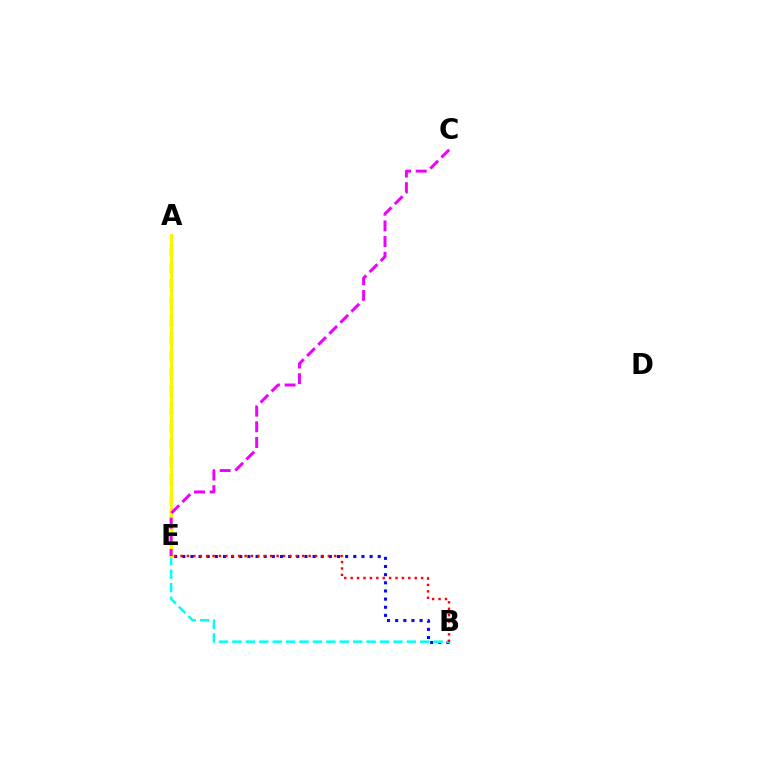{('A', 'E'): [{'color': '#08ff00', 'line_style': 'dashed', 'thickness': 2.4}, {'color': '#fcf500', 'line_style': 'solid', 'thickness': 2.13}], ('B', 'E'): [{'color': '#0010ff', 'line_style': 'dotted', 'thickness': 2.21}, {'color': '#00fff6', 'line_style': 'dashed', 'thickness': 1.82}, {'color': '#ff0000', 'line_style': 'dotted', 'thickness': 1.74}], ('C', 'E'): [{'color': '#ee00ff', 'line_style': 'dashed', 'thickness': 2.13}]}